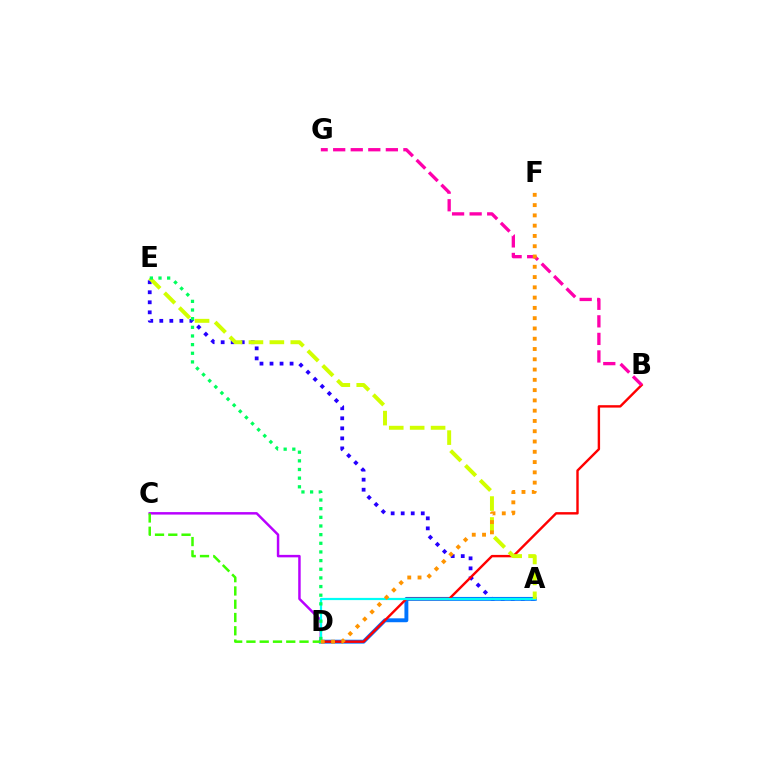{('A', 'E'): [{'color': '#2500ff', 'line_style': 'dotted', 'thickness': 2.73}, {'color': '#d1ff00', 'line_style': 'dashed', 'thickness': 2.84}], ('A', 'D'): [{'color': '#0074ff', 'line_style': 'solid', 'thickness': 2.81}, {'color': '#00fff6', 'line_style': 'solid', 'thickness': 1.59}], ('C', 'D'): [{'color': '#b900ff', 'line_style': 'solid', 'thickness': 1.78}, {'color': '#3dff00', 'line_style': 'dashed', 'thickness': 1.8}], ('B', 'D'): [{'color': '#ff0000', 'line_style': 'solid', 'thickness': 1.73}], ('B', 'G'): [{'color': '#ff00ac', 'line_style': 'dashed', 'thickness': 2.38}], ('D', 'E'): [{'color': '#00ff5c', 'line_style': 'dotted', 'thickness': 2.35}], ('D', 'F'): [{'color': '#ff9400', 'line_style': 'dotted', 'thickness': 2.79}]}